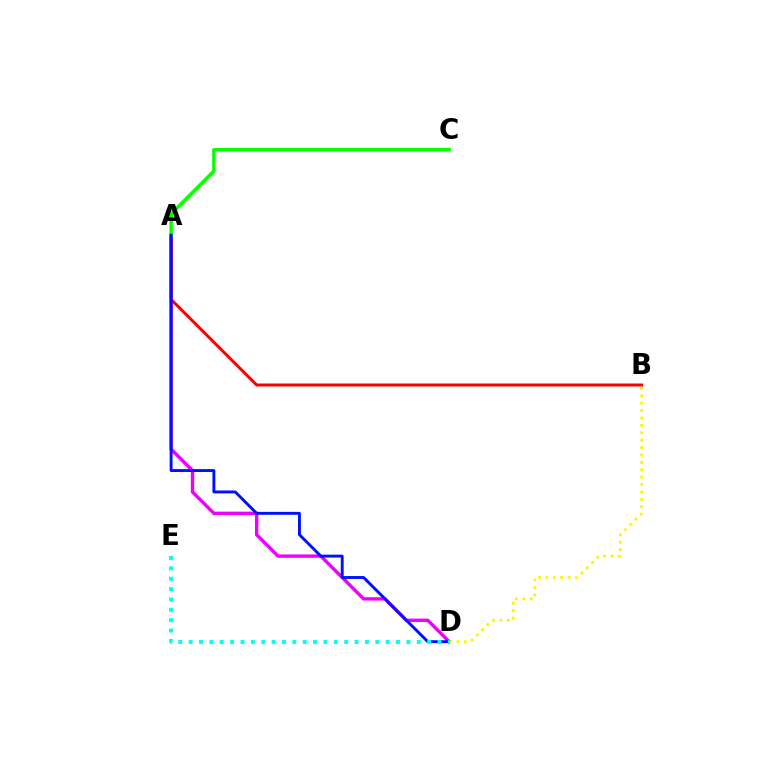{('A', 'D'): [{'color': '#ee00ff', 'line_style': 'solid', 'thickness': 2.43}, {'color': '#0010ff', 'line_style': 'solid', 'thickness': 2.09}], ('A', 'B'): [{'color': '#ff0000', 'line_style': 'solid', 'thickness': 2.16}], ('A', 'C'): [{'color': '#08ff00', 'line_style': 'solid', 'thickness': 2.51}], ('D', 'E'): [{'color': '#00fff6', 'line_style': 'dotted', 'thickness': 2.82}], ('B', 'D'): [{'color': '#fcf500', 'line_style': 'dotted', 'thickness': 2.01}]}